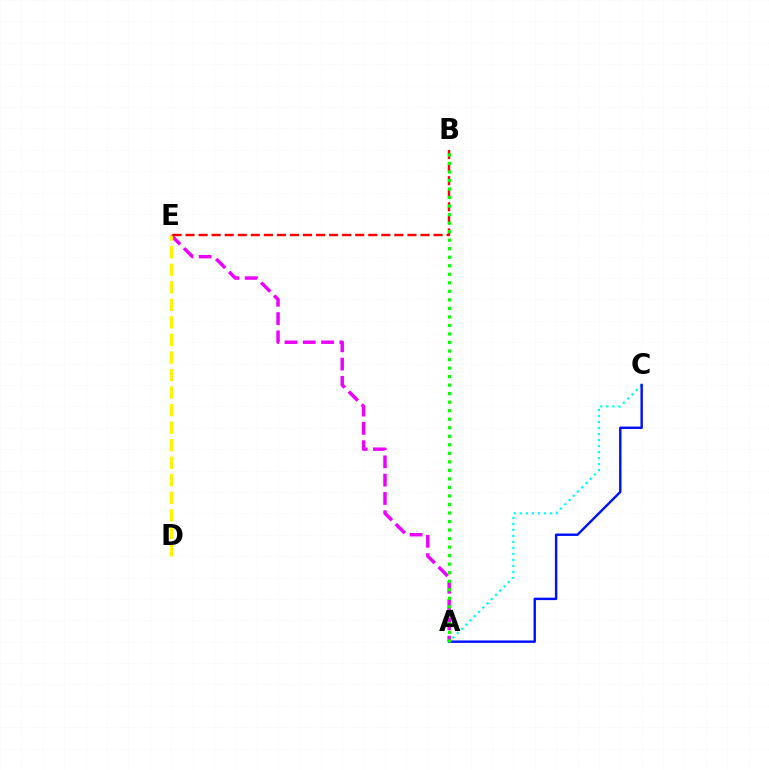{('A', 'E'): [{'color': '#ee00ff', 'line_style': 'dashed', 'thickness': 2.48}], ('A', 'C'): [{'color': '#00fff6', 'line_style': 'dotted', 'thickness': 1.63}, {'color': '#0010ff', 'line_style': 'solid', 'thickness': 1.74}], ('D', 'E'): [{'color': '#fcf500', 'line_style': 'dashed', 'thickness': 2.38}], ('B', 'E'): [{'color': '#ff0000', 'line_style': 'dashed', 'thickness': 1.77}], ('A', 'B'): [{'color': '#08ff00', 'line_style': 'dotted', 'thickness': 2.32}]}